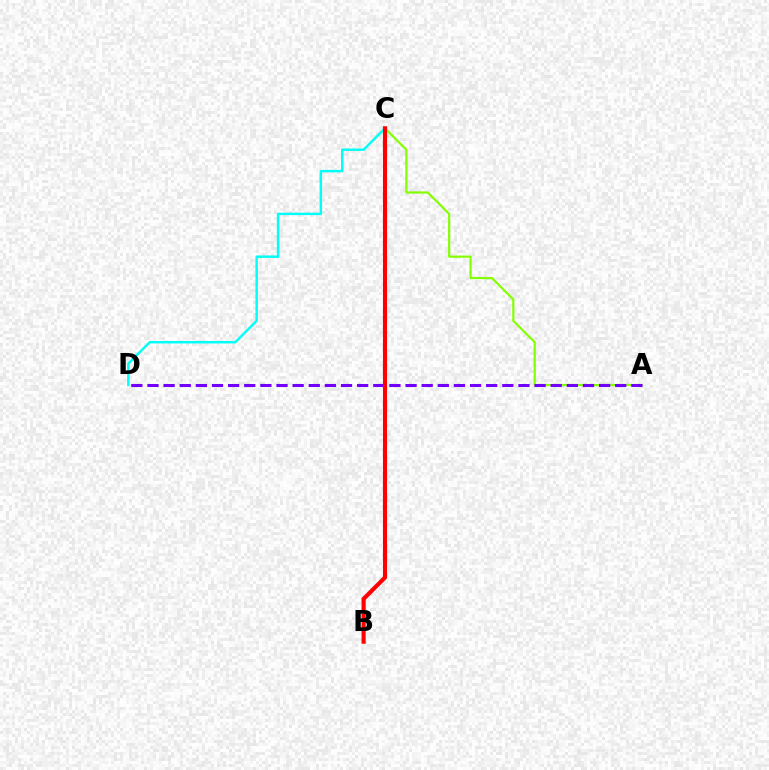{('A', 'C'): [{'color': '#84ff00', 'line_style': 'solid', 'thickness': 1.58}], ('A', 'D'): [{'color': '#7200ff', 'line_style': 'dashed', 'thickness': 2.19}], ('C', 'D'): [{'color': '#00fff6', 'line_style': 'solid', 'thickness': 1.75}], ('B', 'C'): [{'color': '#ff0000', 'line_style': 'solid', 'thickness': 2.95}]}